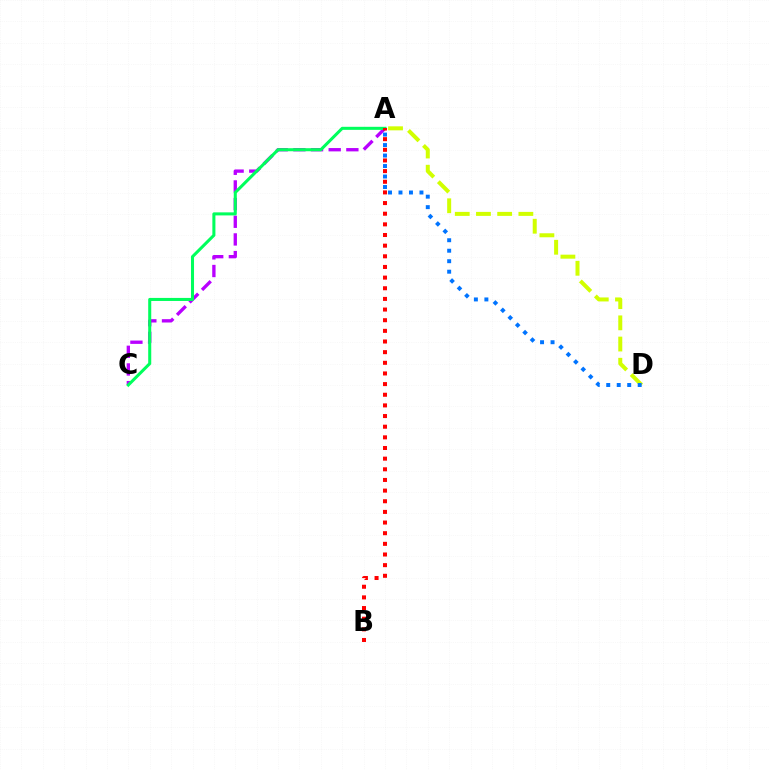{('A', 'C'): [{'color': '#b900ff', 'line_style': 'dashed', 'thickness': 2.4}, {'color': '#00ff5c', 'line_style': 'solid', 'thickness': 2.19}], ('A', 'D'): [{'color': '#d1ff00', 'line_style': 'dashed', 'thickness': 2.88}, {'color': '#0074ff', 'line_style': 'dotted', 'thickness': 2.85}], ('A', 'B'): [{'color': '#ff0000', 'line_style': 'dotted', 'thickness': 2.89}]}